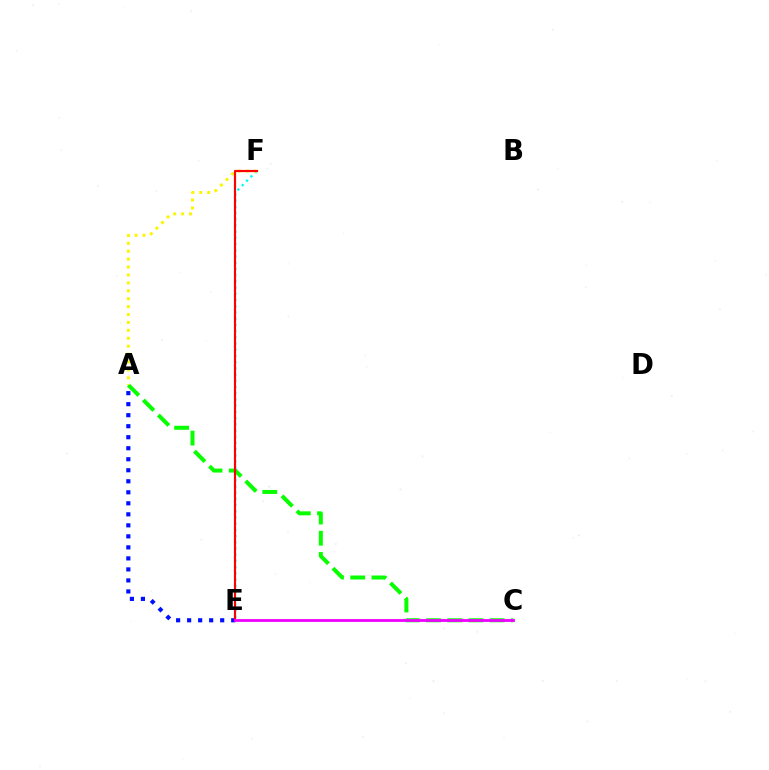{('E', 'F'): [{'color': '#00fff6', 'line_style': 'dotted', 'thickness': 1.69}, {'color': '#ff0000', 'line_style': 'solid', 'thickness': 1.56}], ('A', 'E'): [{'color': '#0010ff', 'line_style': 'dotted', 'thickness': 2.99}], ('A', 'C'): [{'color': '#08ff00', 'line_style': 'dashed', 'thickness': 2.88}], ('A', 'F'): [{'color': '#fcf500', 'line_style': 'dotted', 'thickness': 2.15}], ('C', 'E'): [{'color': '#ee00ff', 'line_style': 'solid', 'thickness': 2.02}]}